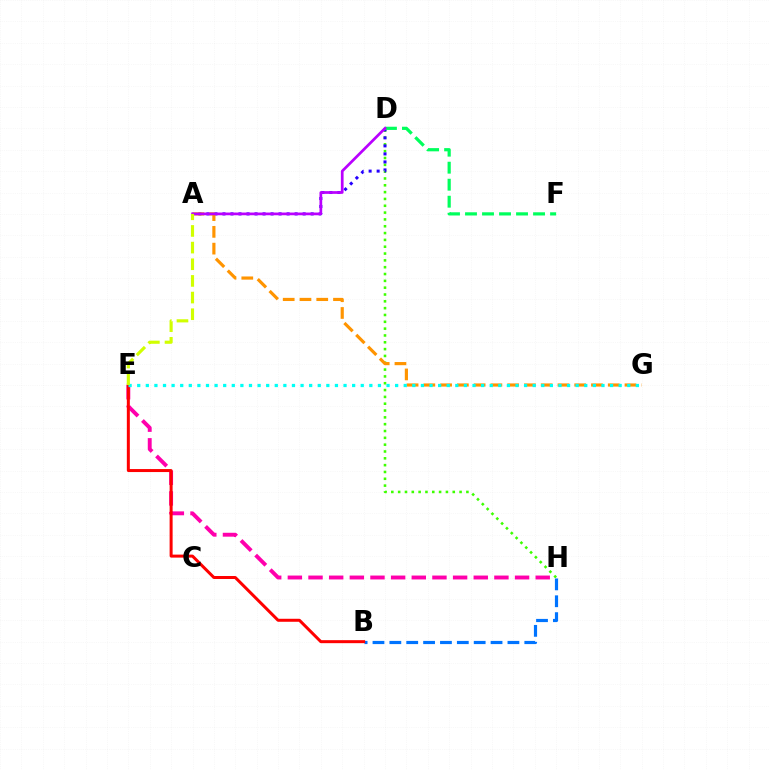{('D', 'H'): [{'color': '#3dff00', 'line_style': 'dotted', 'thickness': 1.85}], ('A', 'D'): [{'color': '#2500ff', 'line_style': 'dotted', 'thickness': 2.18}, {'color': '#b900ff', 'line_style': 'solid', 'thickness': 1.96}], ('A', 'G'): [{'color': '#ff9400', 'line_style': 'dashed', 'thickness': 2.28}], ('E', 'H'): [{'color': '#ff00ac', 'line_style': 'dashed', 'thickness': 2.81}], ('B', 'H'): [{'color': '#0074ff', 'line_style': 'dashed', 'thickness': 2.29}], ('B', 'E'): [{'color': '#ff0000', 'line_style': 'solid', 'thickness': 2.16}], ('D', 'F'): [{'color': '#00ff5c', 'line_style': 'dashed', 'thickness': 2.31}], ('E', 'G'): [{'color': '#00fff6', 'line_style': 'dotted', 'thickness': 2.34}], ('A', 'E'): [{'color': '#d1ff00', 'line_style': 'dashed', 'thickness': 2.26}]}